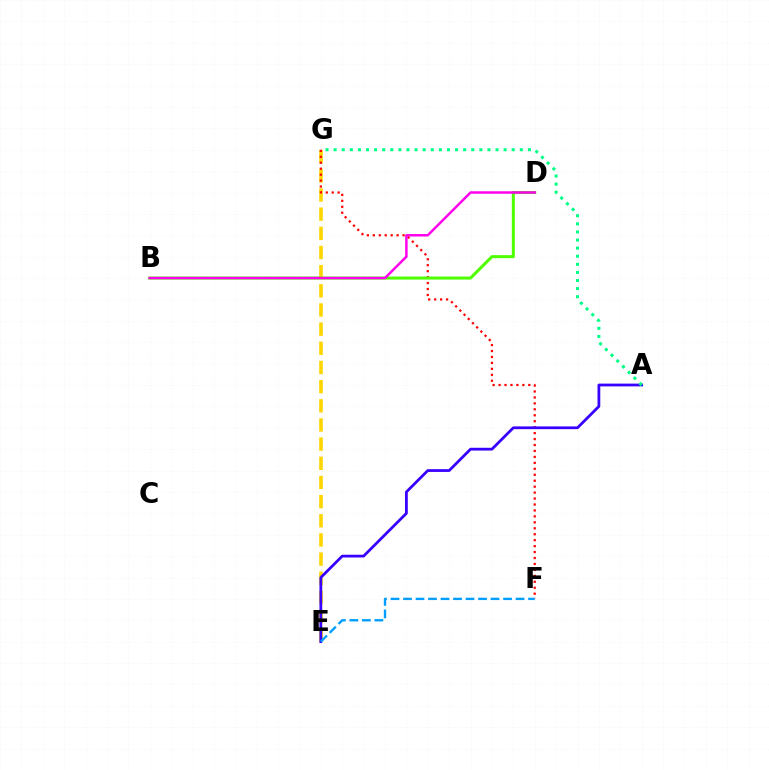{('E', 'G'): [{'color': '#ffd500', 'line_style': 'dashed', 'thickness': 2.6}], ('F', 'G'): [{'color': '#ff0000', 'line_style': 'dotted', 'thickness': 1.62}], ('A', 'E'): [{'color': '#3700ff', 'line_style': 'solid', 'thickness': 1.99}], ('B', 'D'): [{'color': '#4fff00', 'line_style': 'solid', 'thickness': 2.18}, {'color': '#ff00ed', 'line_style': 'solid', 'thickness': 1.78}], ('E', 'F'): [{'color': '#009eff', 'line_style': 'dashed', 'thickness': 1.7}], ('A', 'G'): [{'color': '#00ff86', 'line_style': 'dotted', 'thickness': 2.2}]}